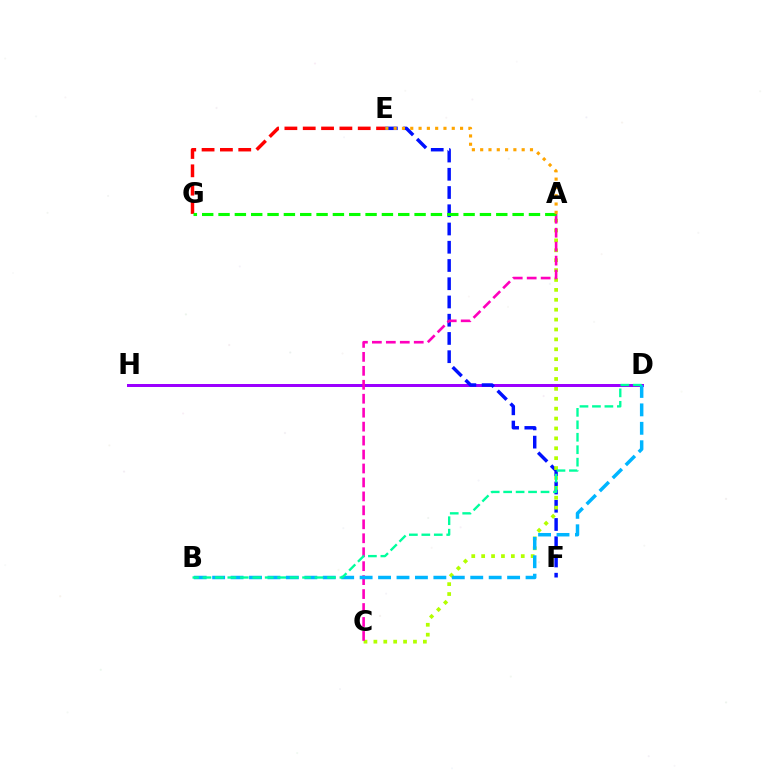{('D', 'H'): [{'color': '#9b00ff', 'line_style': 'solid', 'thickness': 2.16}], ('E', 'F'): [{'color': '#0010ff', 'line_style': 'dashed', 'thickness': 2.48}], ('A', 'C'): [{'color': '#b3ff00', 'line_style': 'dotted', 'thickness': 2.69}, {'color': '#ff00bd', 'line_style': 'dashed', 'thickness': 1.9}], ('B', 'D'): [{'color': '#00b5ff', 'line_style': 'dashed', 'thickness': 2.5}, {'color': '#00ff9d', 'line_style': 'dashed', 'thickness': 1.69}], ('E', 'G'): [{'color': '#ff0000', 'line_style': 'dashed', 'thickness': 2.49}], ('A', 'G'): [{'color': '#08ff00', 'line_style': 'dashed', 'thickness': 2.22}], ('A', 'E'): [{'color': '#ffa500', 'line_style': 'dotted', 'thickness': 2.26}]}